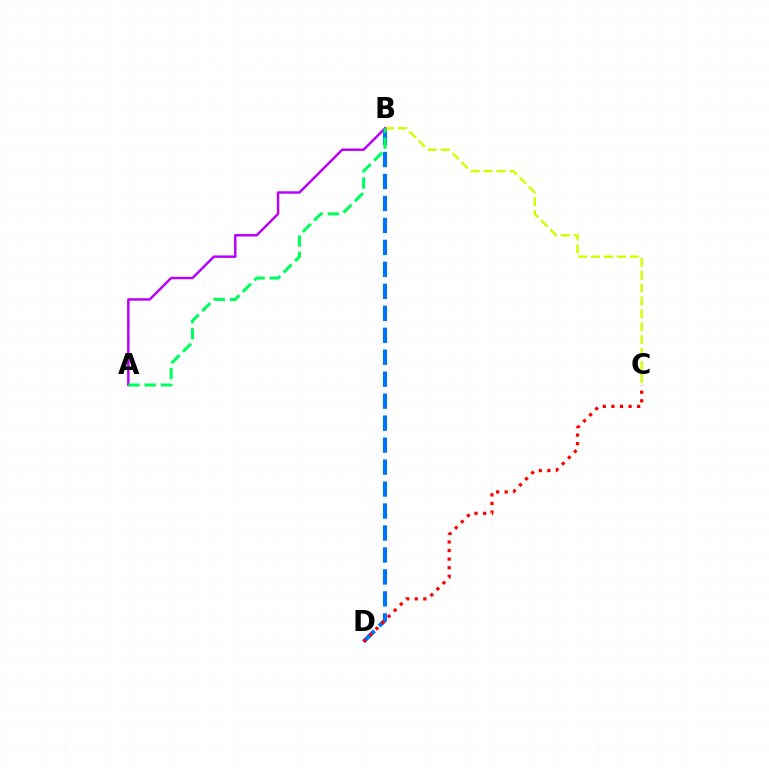{('B', 'D'): [{'color': '#0074ff', 'line_style': 'dashed', 'thickness': 2.98}], ('B', 'C'): [{'color': '#d1ff00', 'line_style': 'dashed', 'thickness': 1.76}], ('A', 'B'): [{'color': '#b900ff', 'line_style': 'solid', 'thickness': 1.77}, {'color': '#00ff5c', 'line_style': 'dashed', 'thickness': 2.2}], ('C', 'D'): [{'color': '#ff0000', 'line_style': 'dotted', 'thickness': 2.33}]}